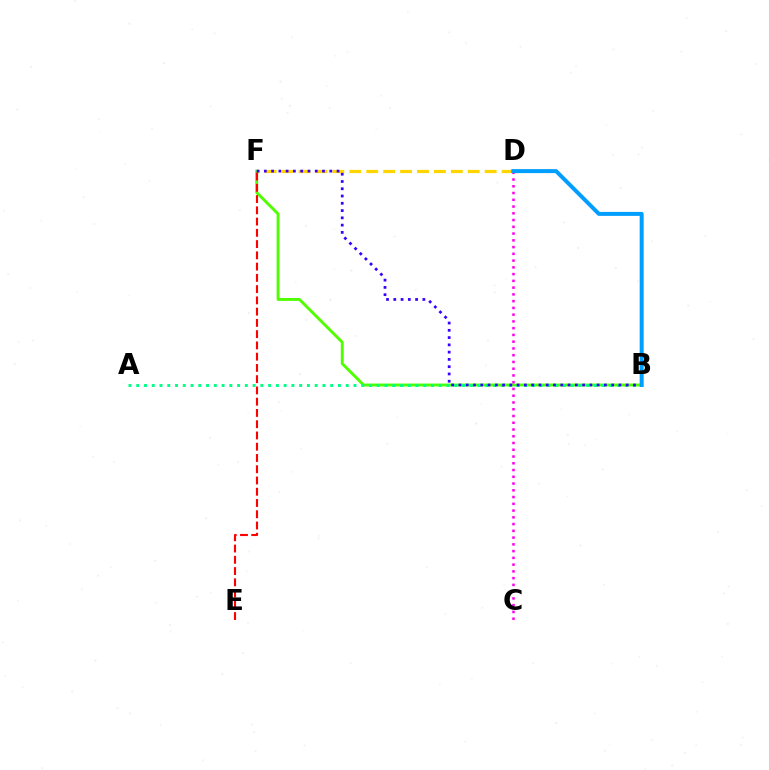{('B', 'F'): [{'color': '#4fff00', 'line_style': 'solid', 'thickness': 2.09}, {'color': '#3700ff', 'line_style': 'dotted', 'thickness': 1.98}], ('D', 'F'): [{'color': '#ffd500', 'line_style': 'dashed', 'thickness': 2.3}], ('C', 'D'): [{'color': '#ff00ed', 'line_style': 'dotted', 'thickness': 1.84}], ('A', 'B'): [{'color': '#00ff86', 'line_style': 'dotted', 'thickness': 2.11}], ('E', 'F'): [{'color': '#ff0000', 'line_style': 'dashed', 'thickness': 1.53}], ('B', 'D'): [{'color': '#009eff', 'line_style': 'solid', 'thickness': 2.86}]}